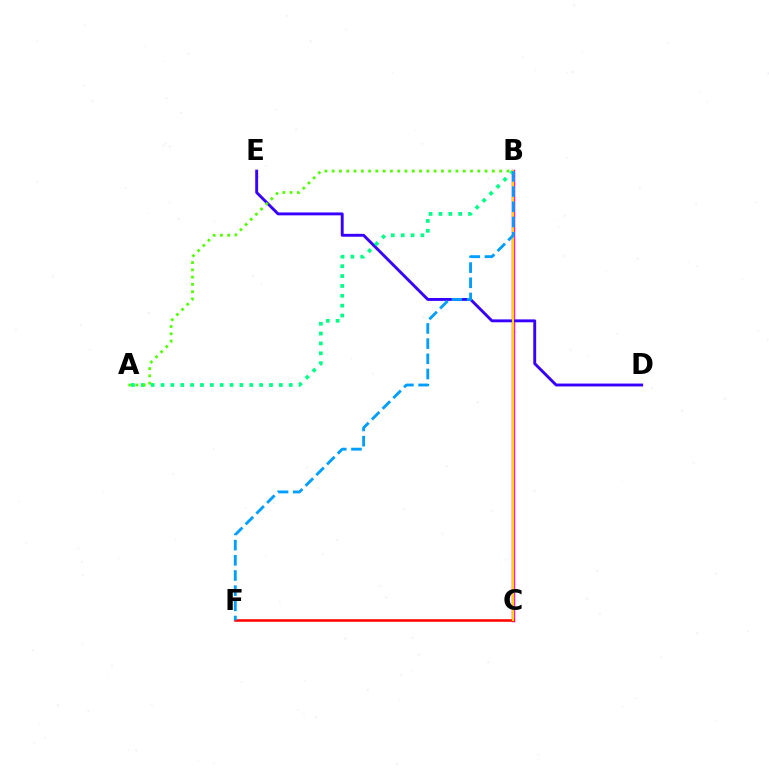{('B', 'C'): [{'color': '#ff00ed', 'line_style': 'solid', 'thickness': 2.52}, {'color': '#ffd500', 'line_style': 'solid', 'thickness': 1.59}], ('C', 'F'): [{'color': '#ff0000', 'line_style': 'solid', 'thickness': 1.84}], ('D', 'E'): [{'color': '#3700ff', 'line_style': 'solid', 'thickness': 2.08}], ('A', 'B'): [{'color': '#00ff86', 'line_style': 'dotted', 'thickness': 2.68}, {'color': '#4fff00', 'line_style': 'dotted', 'thickness': 1.98}], ('B', 'F'): [{'color': '#009eff', 'line_style': 'dashed', 'thickness': 2.06}]}